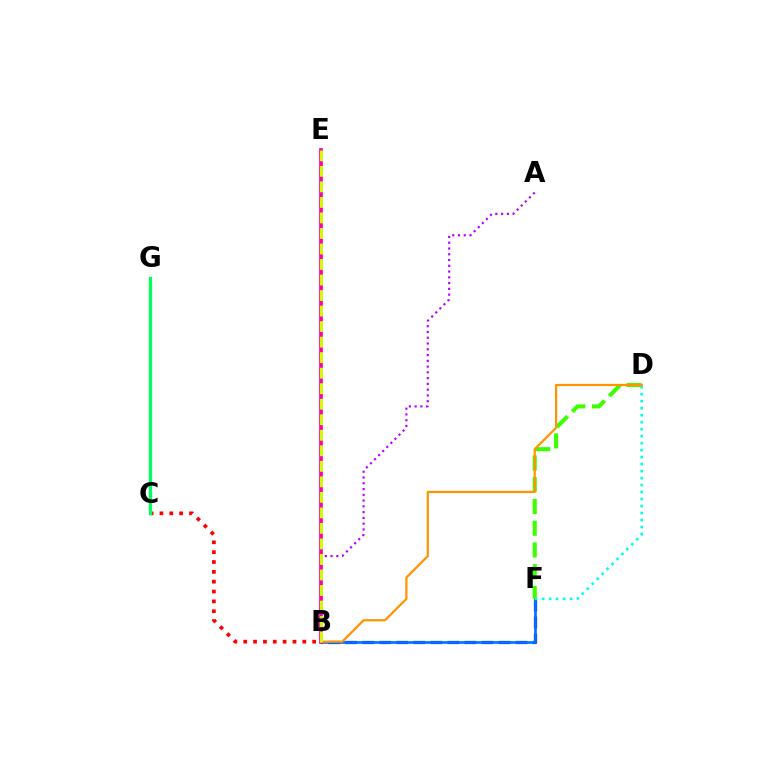{('B', 'F'): [{'color': '#2500ff', 'line_style': 'dashed', 'thickness': 2.31}, {'color': '#0074ff', 'line_style': 'solid', 'thickness': 1.92}], ('A', 'B'): [{'color': '#b900ff', 'line_style': 'dotted', 'thickness': 1.57}], ('B', 'C'): [{'color': '#ff0000', 'line_style': 'dotted', 'thickness': 2.68}], ('D', 'F'): [{'color': '#00fff6', 'line_style': 'dotted', 'thickness': 1.9}, {'color': '#3dff00', 'line_style': 'dashed', 'thickness': 2.96}], ('C', 'G'): [{'color': '#00ff5c', 'line_style': 'solid', 'thickness': 2.36}], ('B', 'E'): [{'color': '#ff00ac', 'line_style': 'solid', 'thickness': 2.67}, {'color': '#d1ff00', 'line_style': 'dashed', 'thickness': 2.11}], ('B', 'D'): [{'color': '#ff9400', 'line_style': 'solid', 'thickness': 1.6}]}